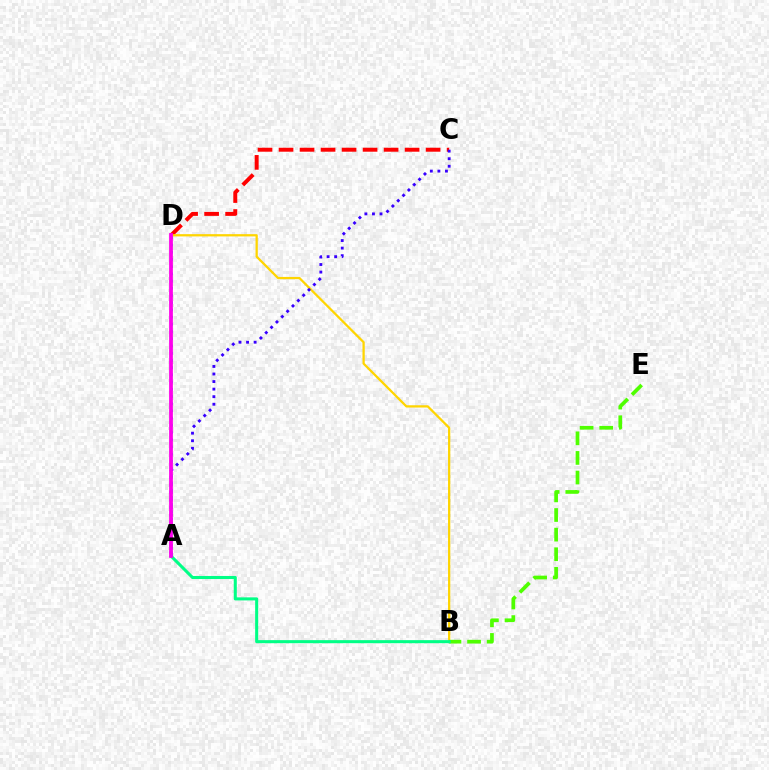{('C', 'D'): [{'color': '#ff0000', 'line_style': 'dashed', 'thickness': 2.85}], ('B', 'D'): [{'color': '#ffd500', 'line_style': 'solid', 'thickness': 1.63}], ('A', 'C'): [{'color': '#3700ff', 'line_style': 'dotted', 'thickness': 2.05}], ('B', 'E'): [{'color': '#4fff00', 'line_style': 'dashed', 'thickness': 2.67}], ('A', 'B'): [{'color': '#00ff86', 'line_style': 'solid', 'thickness': 2.2}], ('A', 'D'): [{'color': '#009eff', 'line_style': 'dotted', 'thickness': 1.96}, {'color': '#ff00ed', 'line_style': 'solid', 'thickness': 2.71}]}